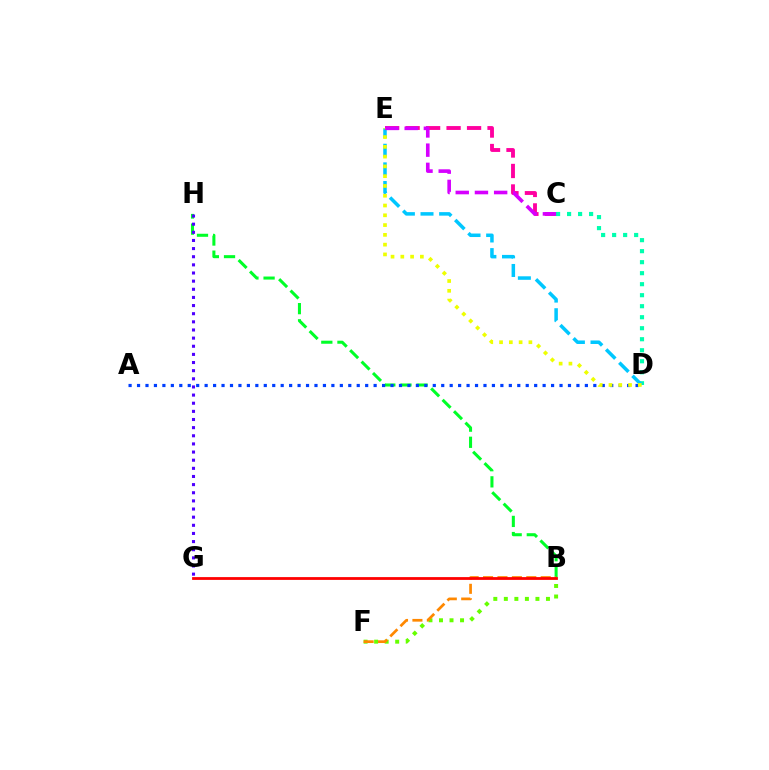{('C', 'D'): [{'color': '#00ffaf', 'line_style': 'dotted', 'thickness': 2.99}], ('D', 'E'): [{'color': '#00c7ff', 'line_style': 'dashed', 'thickness': 2.53}, {'color': '#eeff00', 'line_style': 'dotted', 'thickness': 2.66}], ('B', 'H'): [{'color': '#00ff27', 'line_style': 'dashed', 'thickness': 2.19}], ('A', 'D'): [{'color': '#003fff', 'line_style': 'dotted', 'thickness': 2.3}], ('C', 'E'): [{'color': '#ff00a0', 'line_style': 'dashed', 'thickness': 2.78}, {'color': '#d600ff', 'line_style': 'dashed', 'thickness': 2.61}], ('B', 'F'): [{'color': '#66ff00', 'line_style': 'dotted', 'thickness': 2.86}, {'color': '#ff8800', 'line_style': 'dashed', 'thickness': 1.96}], ('G', 'H'): [{'color': '#4f00ff', 'line_style': 'dotted', 'thickness': 2.21}], ('B', 'G'): [{'color': '#ff0000', 'line_style': 'solid', 'thickness': 2.01}]}